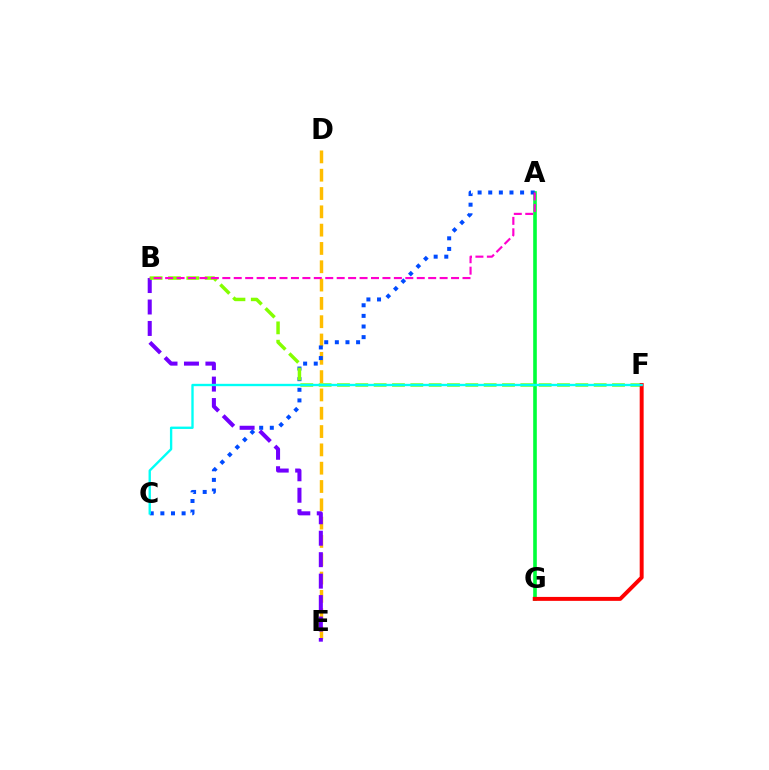{('D', 'E'): [{'color': '#ffbd00', 'line_style': 'dashed', 'thickness': 2.49}], ('A', 'G'): [{'color': '#00ff39', 'line_style': 'solid', 'thickness': 2.61}], ('B', 'E'): [{'color': '#7200ff', 'line_style': 'dashed', 'thickness': 2.91}], ('A', 'C'): [{'color': '#004bff', 'line_style': 'dotted', 'thickness': 2.89}], ('B', 'F'): [{'color': '#84ff00', 'line_style': 'dashed', 'thickness': 2.49}], ('F', 'G'): [{'color': '#ff0000', 'line_style': 'solid', 'thickness': 2.84}], ('A', 'B'): [{'color': '#ff00cf', 'line_style': 'dashed', 'thickness': 1.55}], ('C', 'F'): [{'color': '#00fff6', 'line_style': 'solid', 'thickness': 1.7}]}